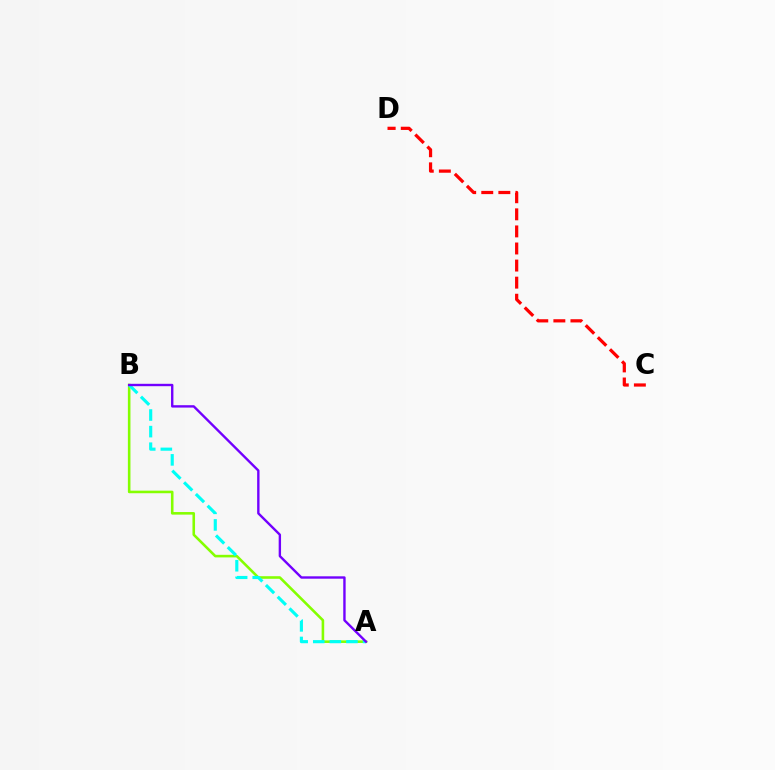{('A', 'B'): [{'color': '#84ff00', 'line_style': 'solid', 'thickness': 1.86}, {'color': '#00fff6', 'line_style': 'dashed', 'thickness': 2.25}, {'color': '#7200ff', 'line_style': 'solid', 'thickness': 1.71}], ('C', 'D'): [{'color': '#ff0000', 'line_style': 'dashed', 'thickness': 2.32}]}